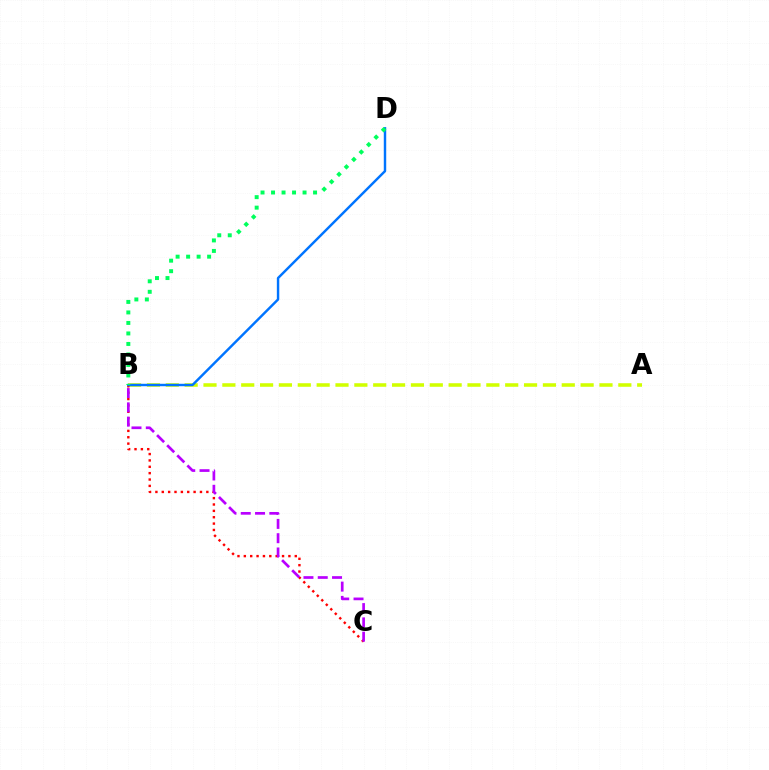{('A', 'B'): [{'color': '#d1ff00', 'line_style': 'dashed', 'thickness': 2.56}], ('B', 'C'): [{'color': '#ff0000', 'line_style': 'dotted', 'thickness': 1.73}, {'color': '#b900ff', 'line_style': 'dashed', 'thickness': 1.94}], ('B', 'D'): [{'color': '#0074ff', 'line_style': 'solid', 'thickness': 1.75}, {'color': '#00ff5c', 'line_style': 'dotted', 'thickness': 2.85}]}